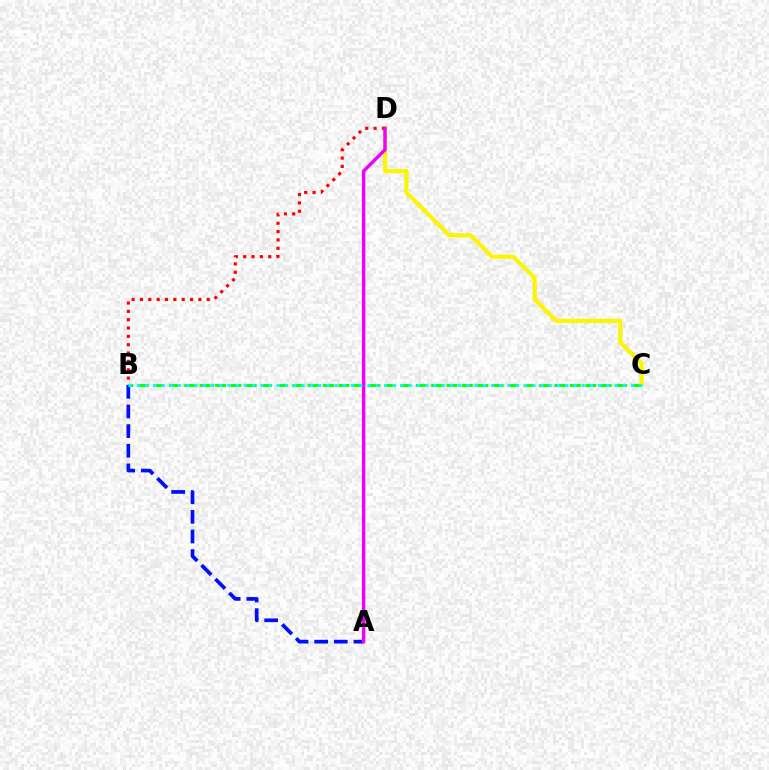{('B', 'C'): [{'color': '#08ff00', 'line_style': 'dashed', 'thickness': 2.1}, {'color': '#00fff6', 'line_style': 'dotted', 'thickness': 2.24}], ('C', 'D'): [{'color': '#fcf500', 'line_style': 'solid', 'thickness': 2.97}], ('B', 'D'): [{'color': '#ff0000', 'line_style': 'dotted', 'thickness': 2.27}], ('A', 'B'): [{'color': '#0010ff', 'line_style': 'dashed', 'thickness': 2.67}], ('A', 'D'): [{'color': '#ee00ff', 'line_style': 'solid', 'thickness': 2.45}]}